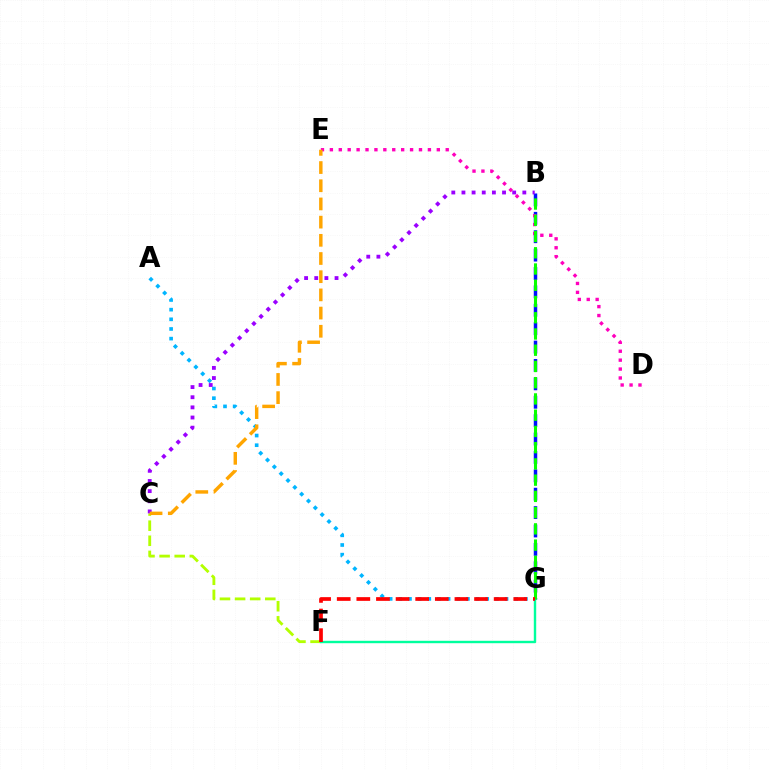{('B', 'G'): [{'color': '#0010ff', 'line_style': 'dashed', 'thickness': 2.5}, {'color': '#08ff00', 'line_style': 'dashed', 'thickness': 2.21}], ('D', 'E'): [{'color': '#ff00bd', 'line_style': 'dotted', 'thickness': 2.42}], ('C', 'F'): [{'color': '#b3ff00', 'line_style': 'dashed', 'thickness': 2.05}], ('F', 'G'): [{'color': '#00ff9d', 'line_style': 'solid', 'thickness': 1.73}, {'color': '#ff0000', 'line_style': 'dashed', 'thickness': 2.67}], ('A', 'G'): [{'color': '#00b5ff', 'line_style': 'dotted', 'thickness': 2.62}], ('B', 'C'): [{'color': '#9b00ff', 'line_style': 'dotted', 'thickness': 2.76}], ('C', 'E'): [{'color': '#ffa500', 'line_style': 'dashed', 'thickness': 2.47}]}